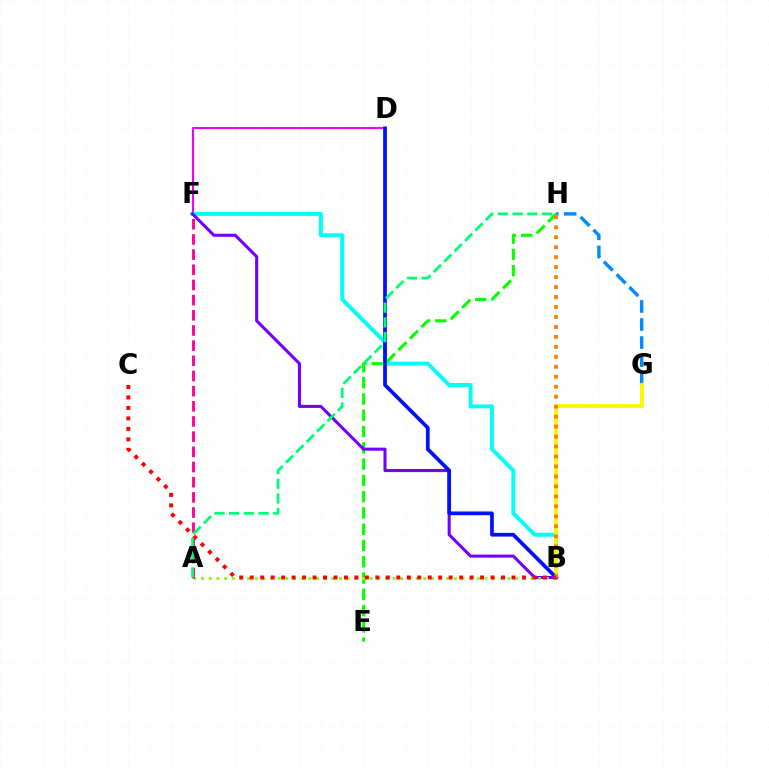{('D', 'F'): [{'color': '#ee00ff', 'line_style': 'solid', 'thickness': 1.52}], ('B', 'F'): [{'color': '#00fff6', 'line_style': 'solid', 'thickness': 2.85}, {'color': '#7200ff', 'line_style': 'solid', 'thickness': 2.2}], ('G', 'H'): [{'color': '#008cff', 'line_style': 'dashed', 'thickness': 2.45}], ('E', 'H'): [{'color': '#08ff00', 'line_style': 'dashed', 'thickness': 2.21}], ('B', 'G'): [{'color': '#fcf500', 'line_style': 'solid', 'thickness': 2.72}], ('B', 'D'): [{'color': '#0010ff', 'line_style': 'solid', 'thickness': 2.68}], ('A', 'B'): [{'color': '#84ff00', 'line_style': 'dotted', 'thickness': 2.08}], ('B', 'H'): [{'color': '#ff7c00', 'line_style': 'dotted', 'thickness': 2.71}], ('A', 'F'): [{'color': '#ff0094', 'line_style': 'dashed', 'thickness': 2.06}], ('B', 'C'): [{'color': '#ff0000', 'line_style': 'dotted', 'thickness': 2.84}], ('A', 'H'): [{'color': '#00ff74', 'line_style': 'dashed', 'thickness': 2.0}]}